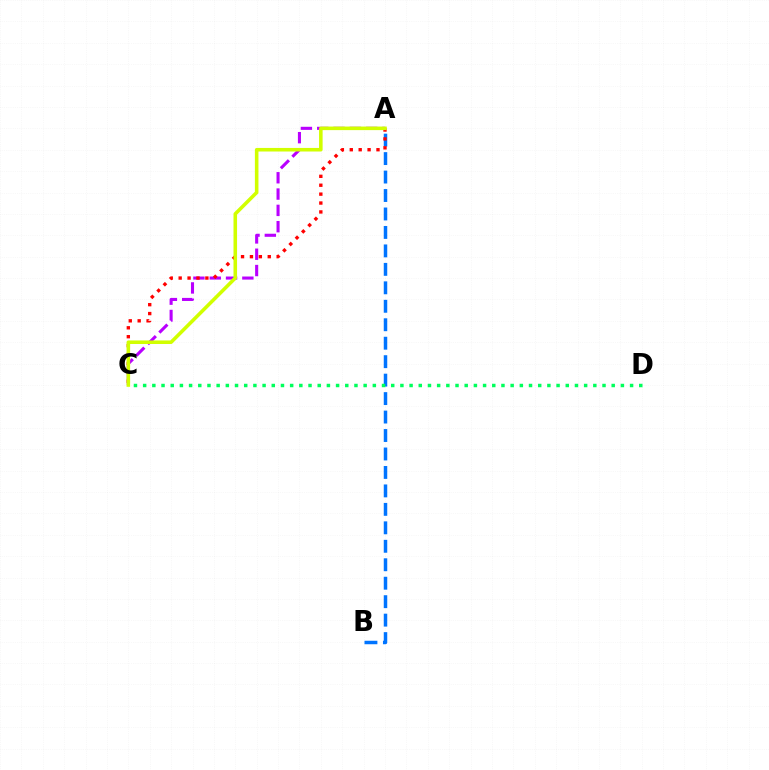{('A', 'B'): [{'color': '#0074ff', 'line_style': 'dashed', 'thickness': 2.51}], ('A', 'C'): [{'color': '#b900ff', 'line_style': 'dashed', 'thickness': 2.22}, {'color': '#ff0000', 'line_style': 'dotted', 'thickness': 2.42}, {'color': '#d1ff00', 'line_style': 'solid', 'thickness': 2.57}], ('C', 'D'): [{'color': '#00ff5c', 'line_style': 'dotted', 'thickness': 2.5}]}